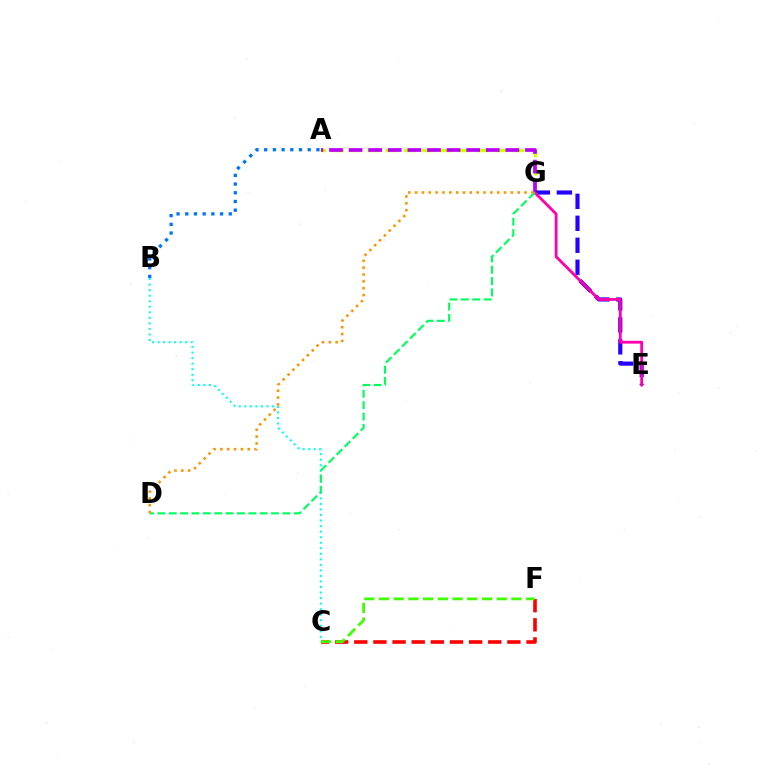{('A', 'G'): [{'color': '#d1ff00', 'line_style': 'dashed', 'thickness': 2.45}, {'color': '#b900ff', 'line_style': 'dashed', 'thickness': 2.66}], ('B', 'C'): [{'color': '#00fff6', 'line_style': 'dotted', 'thickness': 1.5}], ('C', 'F'): [{'color': '#ff0000', 'line_style': 'dashed', 'thickness': 2.6}, {'color': '#3dff00', 'line_style': 'dashed', 'thickness': 2.0}], ('E', 'G'): [{'color': '#2500ff', 'line_style': 'dashed', 'thickness': 2.98}, {'color': '#ff00ac', 'line_style': 'solid', 'thickness': 2.03}], ('D', 'G'): [{'color': '#00ff5c', 'line_style': 'dashed', 'thickness': 1.54}, {'color': '#ff9400', 'line_style': 'dotted', 'thickness': 1.86}], ('A', 'B'): [{'color': '#0074ff', 'line_style': 'dotted', 'thickness': 2.36}]}